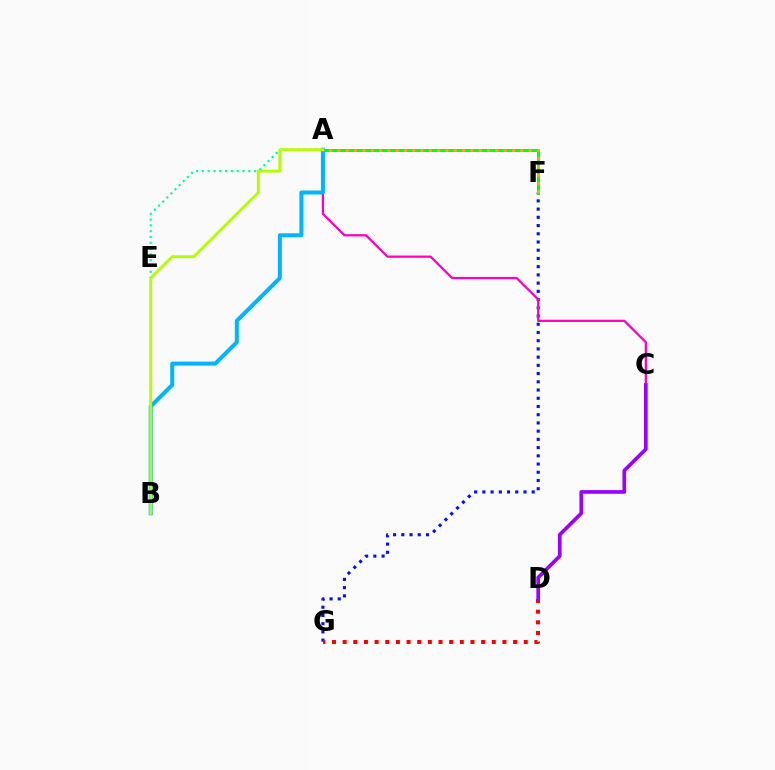{('F', 'G'): [{'color': '#0010ff', 'line_style': 'dotted', 'thickness': 2.23}], ('A', 'E'): [{'color': '#00ff9d', 'line_style': 'dotted', 'thickness': 1.58}], ('D', 'G'): [{'color': '#ff0000', 'line_style': 'dotted', 'thickness': 2.89}], ('A', 'F'): [{'color': '#08ff00', 'line_style': 'solid', 'thickness': 2.16}, {'color': '#ffa500', 'line_style': 'dotted', 'thickness': 2.26}], ('A', 'C'): [{'color': '#ff00bd', 'line_style': 'solid', 'thickness': 1.62}], ('A', 'B'): [{'color': '#00b5ff', 'line_style': 'solid', 'thickness': 2.89}, {'color': '#b3ff00', 'line_style': 'solid', 'thickness': 2.08}], ('C', 'D'): [{'color': '#9b00ff', 'line_style': 'solid', 'thickness': 2.65}]}